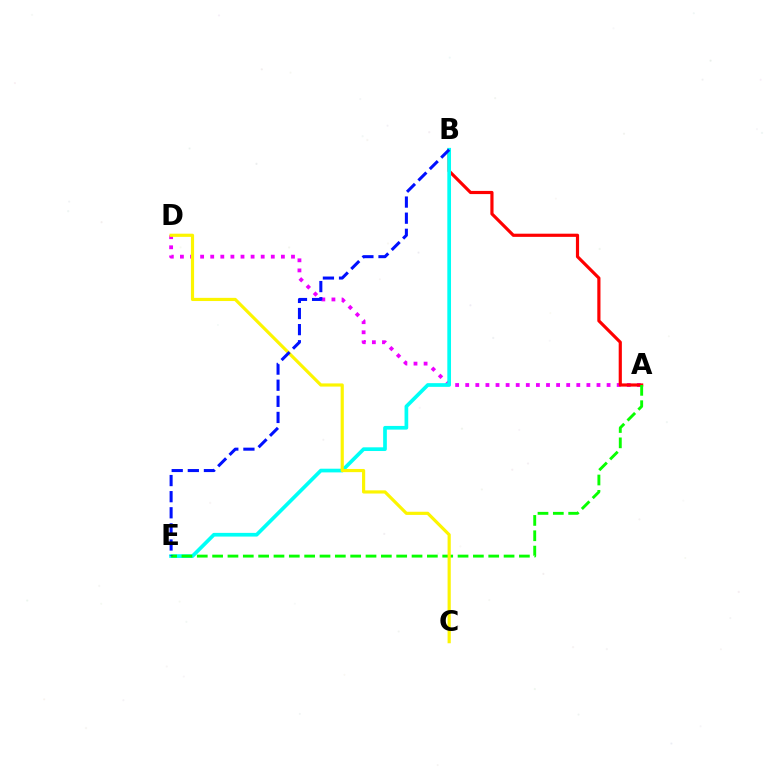{('A', 'D'): [{'color': '#ee00ff', 'line_style': 'dotted', 'thickness': 2.74}], ('A', 'B'): [{'color': '#ff0000', 'line_style': 'solid', 'thickness': 2.28}], ('B', 'E'): [{'color': '#00fff6', 'line_style': 'solid', 'thickness': 2.66}, {'color': '#0010ff', 'line_style': 'dashed', 'thickness': 2.19}], ('A', 'E'): [{'color': '#08ff00', 'line_style': 'dashed', 'thickness': 2.08}], ('C', 'D'): [{'color': '#fcf500', 'line_style': 'solid', 'thickness': 2.28}]}